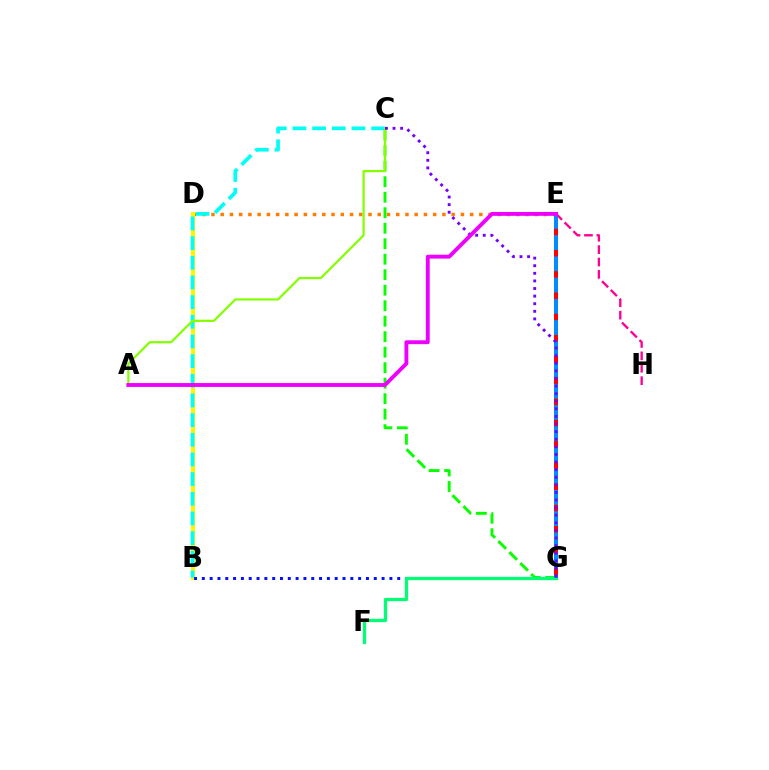{('D', 'E'): [{'color': '#ff7c00', 'line_style': 'dotted', 'thickness': 2.51}], ('E', 'G'): [{'color': '#ff0000', 'line_style': 'solid', 'thickness': 2.89}, {'color': '#008cff', 'line_style': 'dashed', 'thickness': 2.88}], ('B', 'D'): [{'color': '#fcf500', 'line_style': 'solid', 'thickness': 2.95}], ('B', 'G'): [{'color': '#0010ff', 'line_style': 'dotted', 'thickness': 2.12}], ('B', 'C'): [{'color': '#00fff6', 'line_style': 'dashed', 'thickness': 2.67}], ('C', 'G'): [{'color': '#08ff00', 'line_style': 'dashed', 'thickness': 2.11}, {'color': '#7200ff', 'line_style': 'dotted', 'thickness': 2.06}], ('F', 'G'): [{'color': '#00ff74', 'line_style': 'solid', 'thickness': 2.34}], ('A', 'C'): [{'color': '#84ff00', 'line_style': 'solid', 'thickness': 1.59}], ('E', 'H'): [{'color': '#ff0094', 'line_style': 'dashed', 'thickness': 1.68}], ('A', 'E'): [{'color': '#ee00ff', 'line_style': 'solid', 'thickness': 2.79}]}